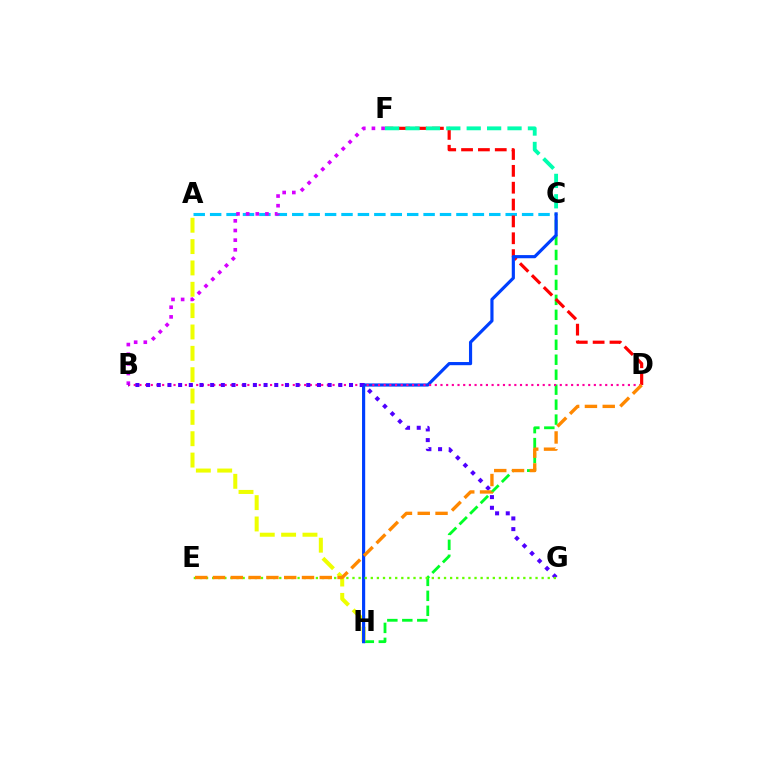{('A', 'C'): [{'color': '#00c7ff', 'line_style': 'dashed', 'thickness': 2.23}], ('C', 'H'): [{'color': '#00ff27', 'line_style': 'dashed', 'thickness': 2.03}, {'color': '#003fff', 'line_style': 'solid', 'thickness': 2.27}], ('A', 'H'): [{'color': '#eeff00', 'line_style': 'dashed', 'thickness': 2.9}], ('D', 'F'): [{'color': '#ff0000', 'line_style': 'dashed', 'thickness': 2.29}], ('B', 'D'): [{'color': '#ff00a0', 'line_style': 'dotted', 'thickness': 1.54}], ('B', 'F'): [{'color': '#d600ff', 'line_style': 'dotted', 'thickness': 2.62}], ('C', 'F'): [{'color': '#00ffaf', 'line_style': 'dashed', 'thickness': 2.77}], ('B', 'G'): [{'color': '#4f00ff', 'line_style': 'dotted', 'thickness': 2.9}], ('E', 'G'): [{'color': '#66ff00', 'line_style': 'dotted', 'thickness': 1.66}], ('D', 'E'): [{'color': '#ff8800', 'line_style': 'dashed', 'thickness': 2.42}]}